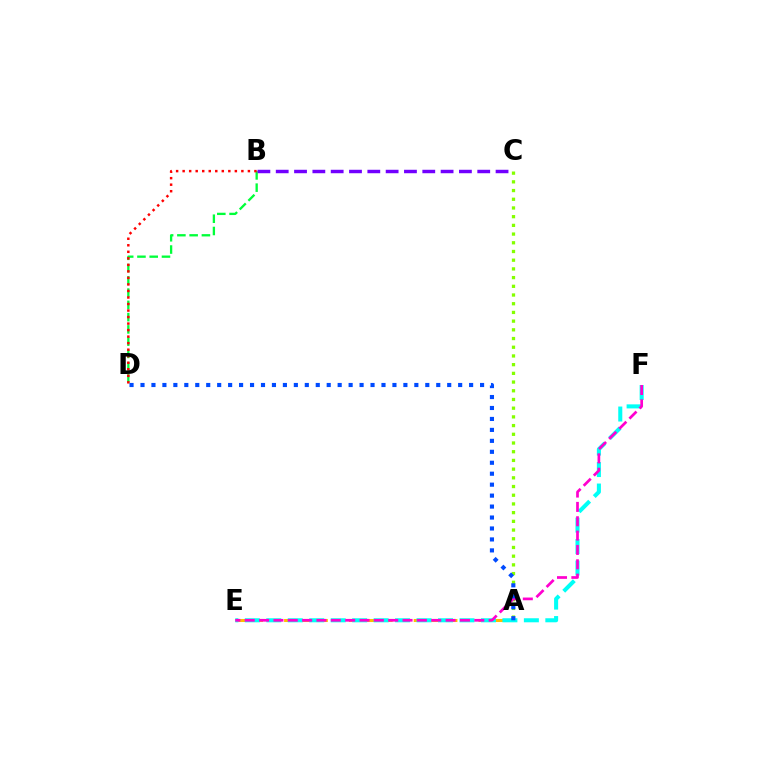{('B', 'D'): [{'color': '#00ff39', 'line_style': 'dashed', 'thickness': 1.67}, {'color': '#ff0000', 'line_style': 'dotted', 'thickness': 1.77}], ('A', 'E'): [{'color': '#ffbd00', 'line_style': 'dashed', 'thickness': 2.2}], ('E', 'F'): [{'color': '#00fff6', 'line_style': 'dashed', 'thickness': 2.92}, {'color': '#ff00cf', 'line_style': 'dashed', 'thickness': 1.95}], ('A', 'C'): [{'color': '#84ff00', 'line_style': 'dotted', 'thickness': 2.37}], ('A', 'D'): [{'color': '#004bff', 'line_style': 'dotted', 'thickness': 2.98}], ('B', 'C'): [{'color': '#7200ff', 'line_style': 'dashed', 'thickness': 2.49}]}